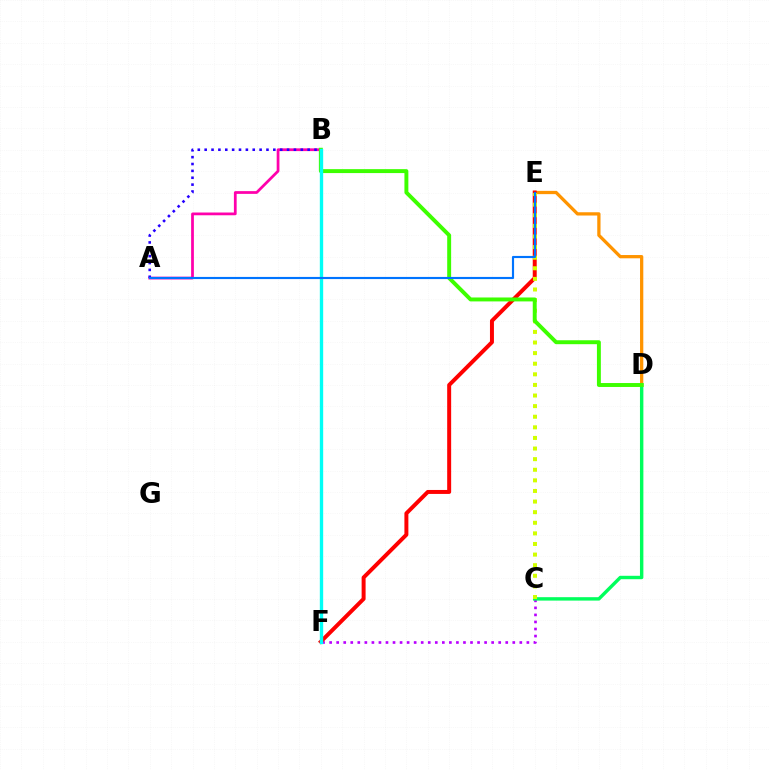{('D', 'E'): [{'color': '#ff9400', 'line_style': 'solid', 'thickness': 2.36}], ('C', 'F'): [{'color': '#b900ff', 'line_style': 'dotted', 'thickness': 1.91}], ('C', 'D'): [{'color': '#00ff5c', 'line_style': 'solid', 'thickness': 2.46}], ('A', 'B'): [{'color': '#ff00ac', 'line_style': 'solid', 'thickness': 1.98}, {'color': '#2500ff', 'line_style': 'dotted', 'thickness': 1.87}], ('E', 'F'): [{'color': '#ff0000', 'line_style': 'solid', 'thickness': 2.86}], ('C', 'E'): [{'color': '#d1ff00', 'line_style': 'dotted', 'thickness': 2.88}], ('B', 'D'): [{'color': '#3dff00', 'line_style': 'solid', 'thickness': 2.83}], ('B', 'F'): [{'color': '#00fff6', 'line_style': 'solid', 'thickness': 2.41}], ('A', 'E'): [{'color': '#0074ff', 'line_style': 'solid', 'thickness': 1.55}]}